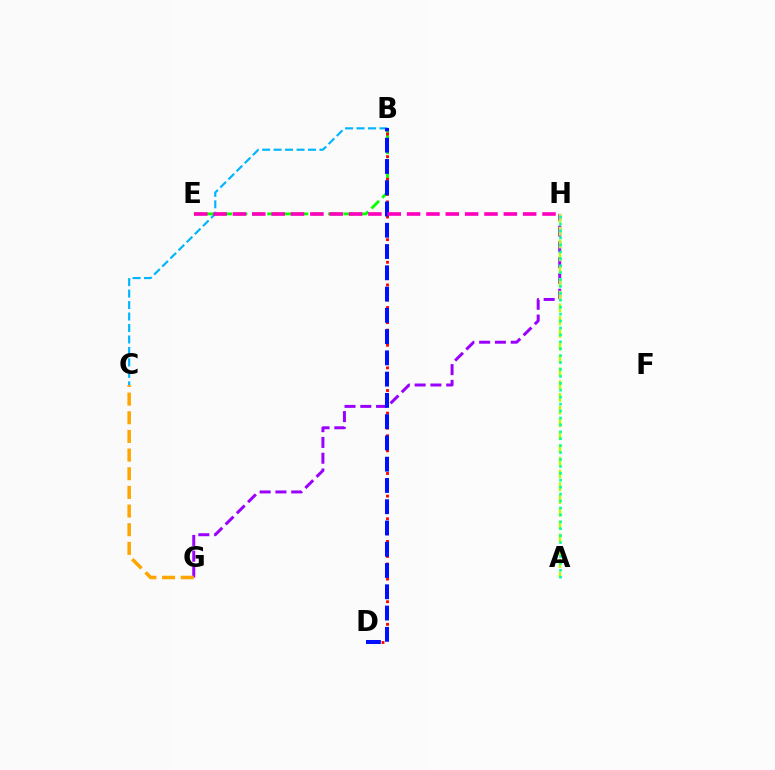{('B', 'E'): [{'color': '#08ff00', 'line_style': 'dashed', 'thickness': 2.07}], ('G', 'H'): [{'color': '#9b00ff', 'line_style': 'dashed', 'thickness': 2.14}], ('B', 'D'): [{'color': '#ff0000', 'line_style': 'dotted', 'thickness': 2.05}, {'color': '#0010ff', 'line_style': 'dashed', 'thickness': 2.89}], ('B', 'C'): [{'color': '#00b5ff', 'line_style': 'dashed', 'thickness': 1.56}], ('A', 'H'): [{'color': '#b3ff00', 'line_style': 'dashed', 'thickness': 1.74}, {'color': '#00ff9d', 'line_style': 'dotted', 'thickness': 1.88}], ('C', 'G'): [{'color': '#ffa500', 'line_style': 'dashed', 'thickness': 2.53}], ('E', 'H'): [{'color': '#ff00bd', 'line_style': 'dashed', 'thickness': 2.63}]}